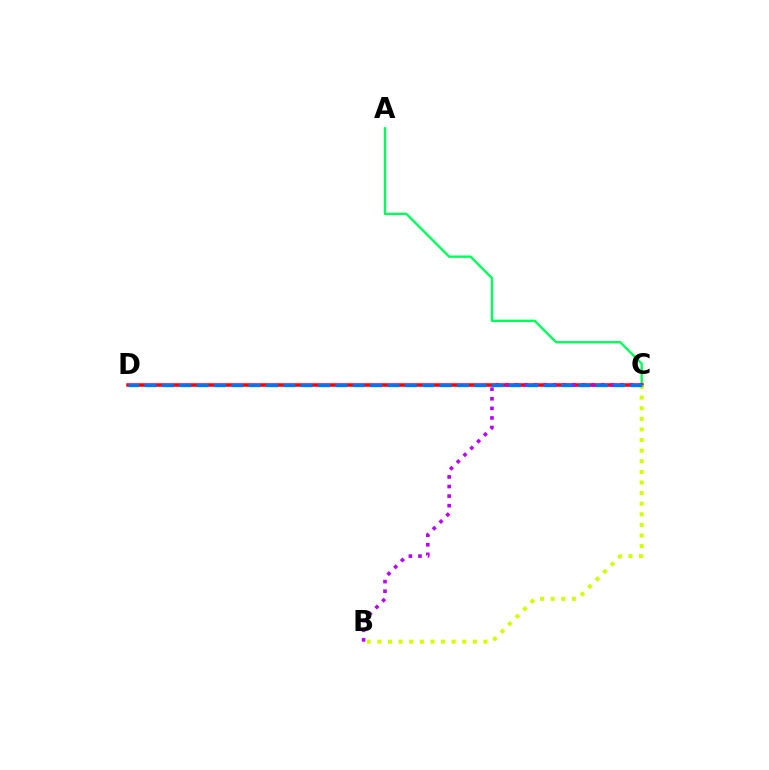{('A', 'C'): [{'color': '#00ff5c', 'line_style': 'solid', 'thickness': 1.71}], ('C', 'D'): [{'color': '#ff0000', 'line_style': 'solid', 'thickness': 2.53}, {'color': '#0074ff', 'line_style': 'dashed', 'thickness': 2.36}], ('B', 'C'): [{'color': '#b900ff', 'line_style': 'dotted', 'thickness': 2.6}, {'color': '#d1ff00', 'line_style': 'dotted', 'thickness': 2.88}]}